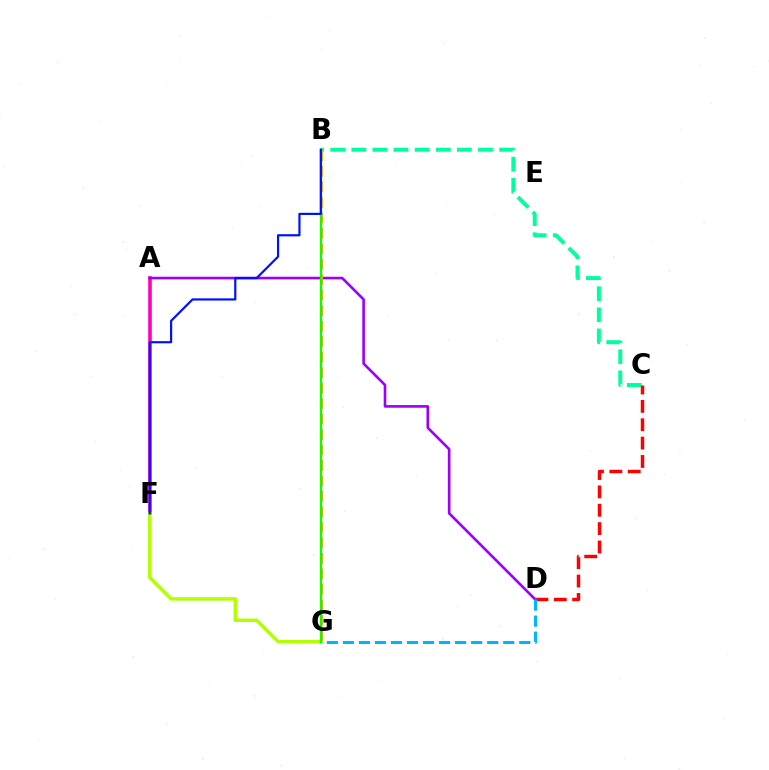{('B', 'C'): [{'color': '#00ff9d', 'line_style': 'dashed', 'thickness': 2.87}], ('C', 'D'): [{'color': '#ff0000', 'line_style': 'dashed', 'thickness': 2.49}], ('A', 'F'): [{'color': '#ff00bd', 'line_style': 'solid', 'thickness': 2.59}], ('A', 'D'): [{'color': '#9b00ff', 'line_style': 'solid', 'thickness': 1.89}], ('D', 'G'): [{'color': '#00b5ff', 'line_style': 'dashed', 'thickness': 2.18}], ('B', 'G'): [{'color': '#ffa500', 'line_style': 'dashed', 'thickness': 2.1}, {'color': '#08ff00', 'line_style': 'solid', 'thickness': 1.69}], ('F', 'G'): [{'color': '#b3ff00', 'line_style': 'solid', 'thickness': 2.45}], ('B', 'F'): [{'color': '#0010ff', 'line_style': 'solid', 'thickness': 1.57}]}